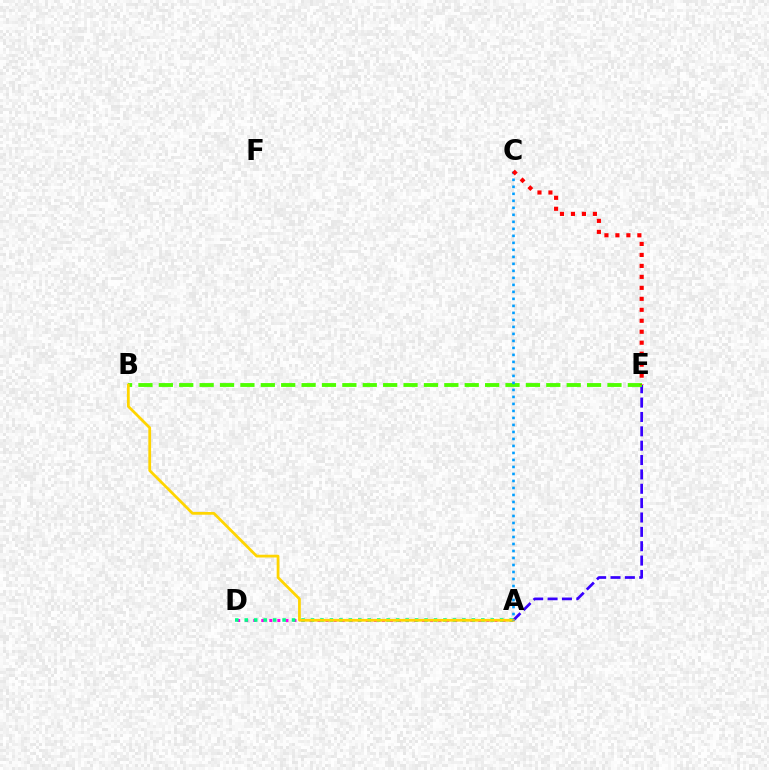{('A', 'D'): [{'color': '#ff00ed', 'line_style': 'dotted', 'thickness': 2.18}, {'color': '#00ff86', 'line_style': 'dotted', 'thickness': 2.57}], ('A', 'E'): [{'color': '#3700ff', 'line_style': 'dashed', 'thickness': 1.95}], ('B', 'E'): [{'color': '#4fff00', 'line_style': 'dashed', 'thickness': 2.77}], ('A', 'B'): [{'color': '#ffd500', 'line_style': 'solid', 'thickness': 1.99}], ('A', 'C'): [{'color': '#009eff', 'line_style': 'dotted', 'thickness': 1.9}], ('C', 'E'): [{'color': '#ff0000', 'line_style': 'dotted', 'thickness': 2.98}]}